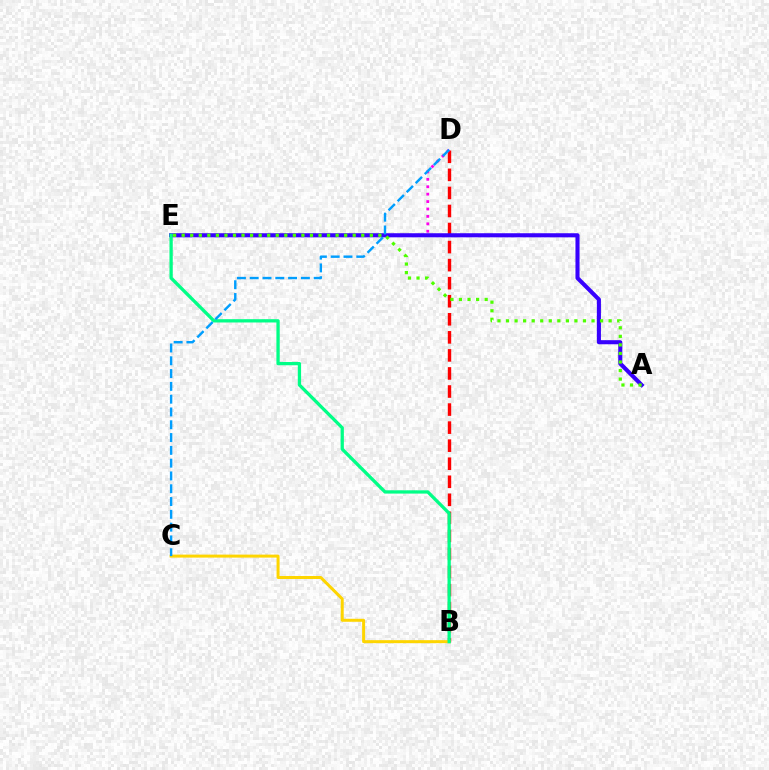{('B', 'D'): [{'color': '#ff0000', 'line_style': 'dashed', 'thickness': 2.45}], ('D', 'E'): [{'color': '#ff00ed', 'line_style': 'dotted', 'thickness': 2.01}], ('B', 'C'): [{'color': '#ffd500', 'line_style': 'solid', 'thickness': 2.16}], ('A', 'E'): [{'color': '#3700ff', 'line_style': 'solid', 'thickness': 2.94}, {'color': '#4fff00', 'line_style': 'dotted', 'thickness': 2.32}], ('B', 'E'): [{'color': '#00ff86', 'line_style': 'solid', 'thickness': 2.37}], ('C', 'D'): [{'color': '#009eff', 'line_style': 'dashed', 'thickness': 1.74}]}